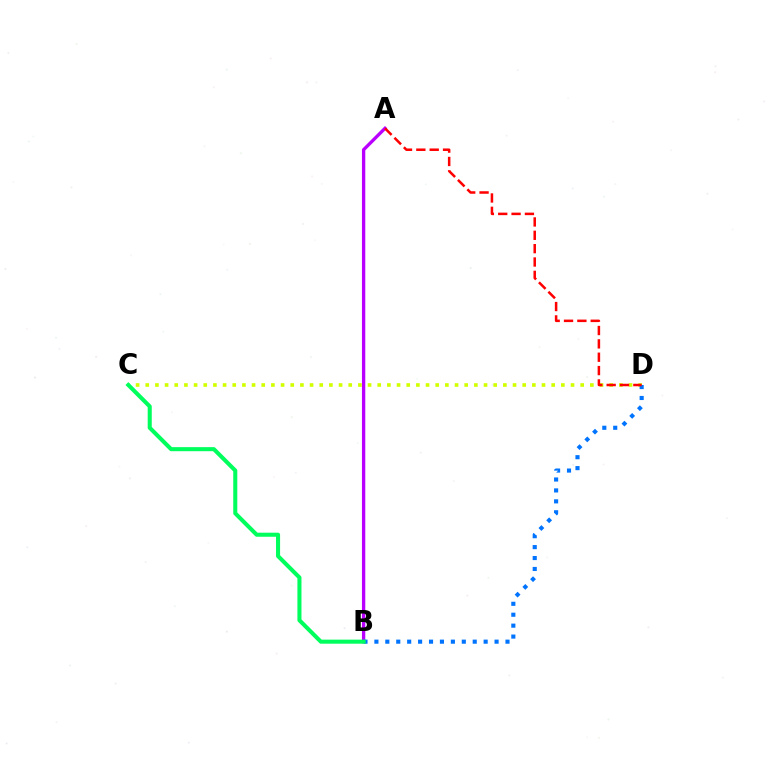{('A', 'B'): [{'color': '#b900ff', 'line_style': 'solid', 'thickness': 2.39}], ('C', 'D'): [{'color': '#d1ff00', 'line_style': 'dotted', 'thickness': 2.63}], ('B', 'D'): [{'color': '#0074ff', 'line_style': 'dotted', 'thickness': 2.97}], ('A', 'D'): [{'color': '#ff0000', 'line_style': 'dashed', 'thickness': 1.81}], ('B', 'C'): [{'color': '#00ff5c', 'line_style': 'solid', 'thickness': 2.93}]}